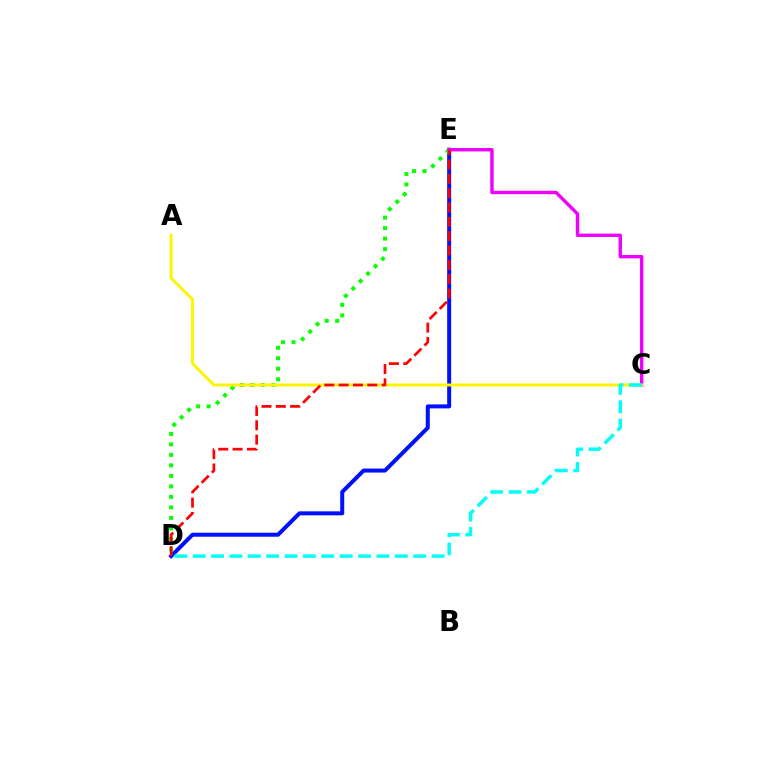{('D', 'E'): [{'color': '#0010ff', 'line_style': 'solid', 'thickness': 2.88}, {'color': '#08ff00', 'line_style': 'dotted', 'thickness': 2.85}, {'color': '#ff0000', 'line_style': 'dashed', 'thickness': 1.95}], ('C', 'E'): [{'color': '#ee00ff', 'line_style': 'solid', 'thickness': 2.44}], ('A', 'C'): [{'color': '#fcf500', 'line_style': 'solid', 'thickness': 2.11}], ('C', 'D'): [{'color': '#00fff6', 'line_style': 'dashed', 'thickness': 2.5}]}